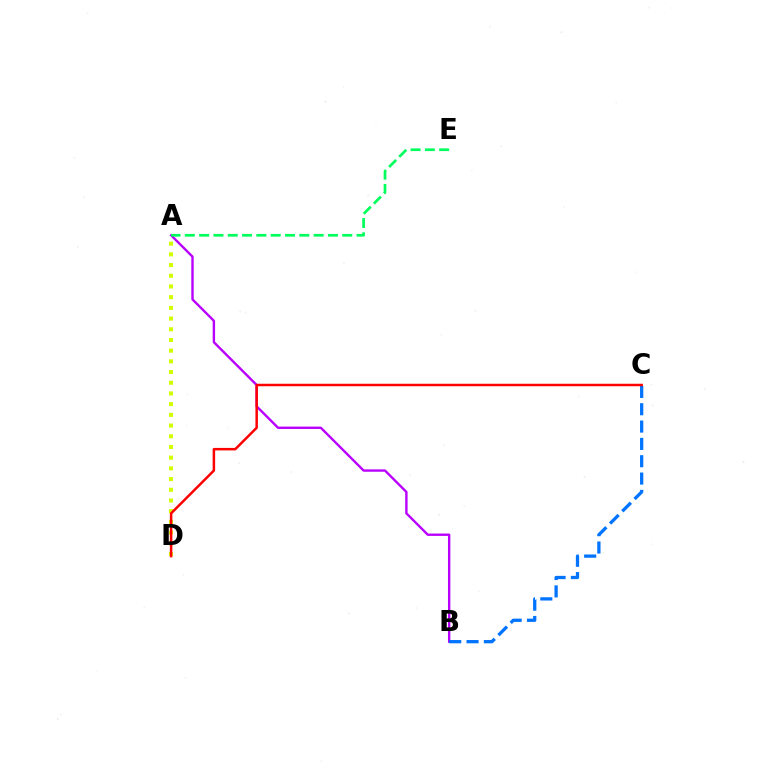{('A', 'D'): [{'color': '#d1ff00', 'line_style': 'dotted', 'thickness': 2.91}], ('A', 'B'): [{'color': '#b900ff', 'line_style': 'solid', 'thickness': 1.71}], ('A', 'E'): [{'color': '#00ff5c', 'line_style': 'dashed', 'thickness': 1.94}], ('B', 'C'): [{'color': '#0074ff', 'line_style': 'dashed', 'thickness': 2.35}], ('C', 'D'): [{'color': '#ff0000', 'line_style': 'solid', 'thickness': 1.8}]}